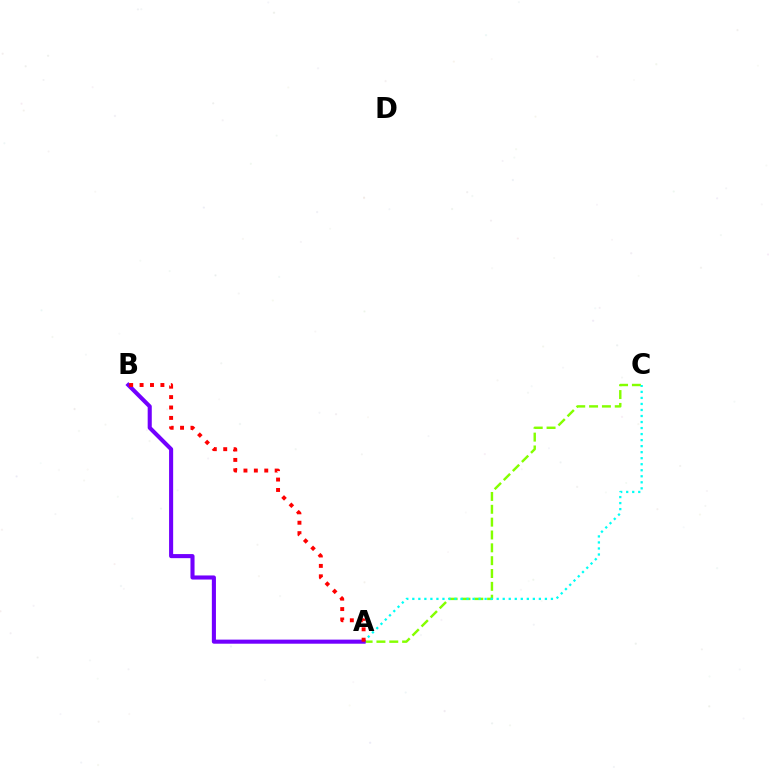{('A', 'C'): [{'color': '#84ff00', 'line_style': 'dashed', 'thickness': 1.74}, {'color': '#00fff6', 'line_style': 'dotted', 'thickness': 1.64}], ('A', 'B'): [{'color': '#7200ff', 'line_style': 'solid', 'thickness': 2.94}, {'color': '#ff0000', 'line_style': 'dotted', 'thickness': 2.83}]}